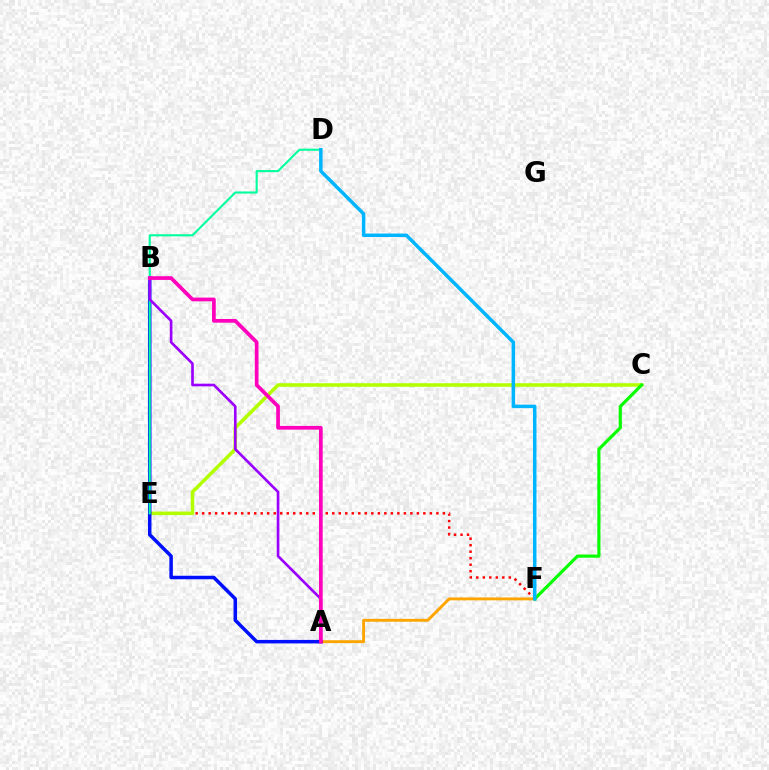{('E', 'F'): [{'color': '#ff0000', 'line_style': 'dotted', 'thickness': 1.77}], ('C', 'E'): [{'color': '#b3ff00', 'line_style': 'solid', 'thickness': 2.56}], ('A', 'F'): [{'color': '#ffa500', 'line_style': 'solid', 'thickness': 2.1}], ('A', 'B'): [{'color': '#0010ff', 'line_style': 'solid', 'thickness': 2.52}, {'color': '#9b00ff', 'line_style': 'solid', 'thickness': 1.91}, {'color': '#ff00bd', 'line_style': 'solid', 'thickness': 2.68}], ('D', 'E'): [{'color': '#00ff9d', 'line_style': 'solid', 'thickness': 1.5}], ('C', 'F'): [{'color': '#08ff00', 'line_style': 'solid', 'thickness': 2.28}], ('D', 'F'): [{'color': '#00b5ff', 'line_style': 'solid', 'thickness': 2.51}]}